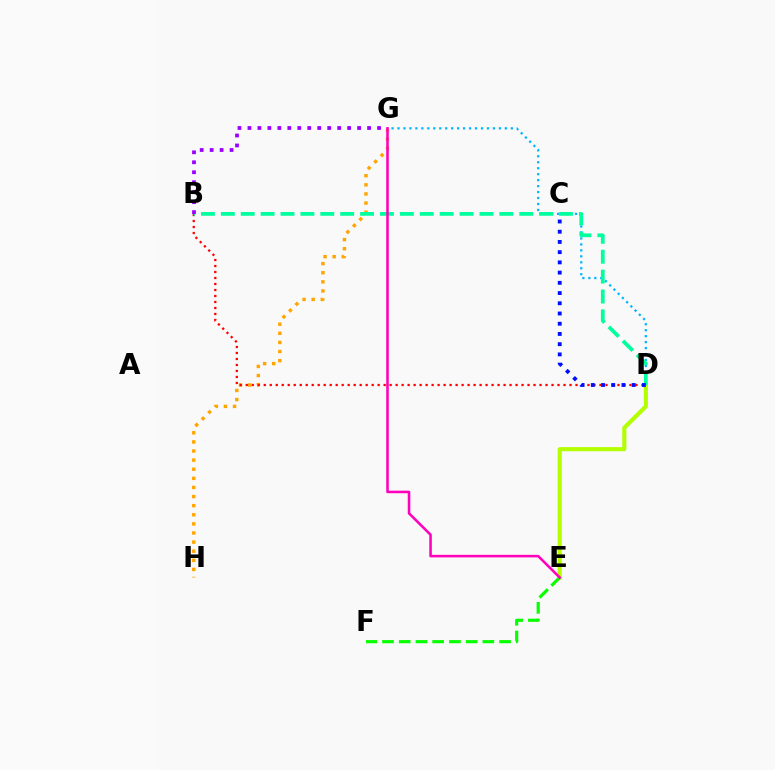{('D', 'E'): [{'color': '#b3ff00', 'line_style': 'solid', 'thickness': 2.97}], ('G', 'H'): [{'color': '#ffa500', 'line_style': 'dotted', 'thickness': 2.47}], ('D', 'G'): [{'color': '#00b5ff', 'line_style': 'dotted', 'thickness': 1.62}], ('B', 'D'): [{'color': '#ff0000', 'line_style': 'dotted', 'thickness': 1.63}, {'color': '#00ff9d', 'line_style': 'dashed', 'thickness': 2.7}], ('E', 'F'): [{'color': '#08ff00', 'line_style': 'dashed', 'thickness': 2.27}], ('B', 'G'): [{'color': '#9b00ff', 'line_style': 'dotted', 'thickness': 2.71}], ('E', 'G'): [{'color': '#ff00bd', 'line_style': 'solid', 'thickness': 1.84}], ('C', 'D'): [{'color': '#0010ff', 'line_style': 'dotted', 'thickness': 2.78}]}